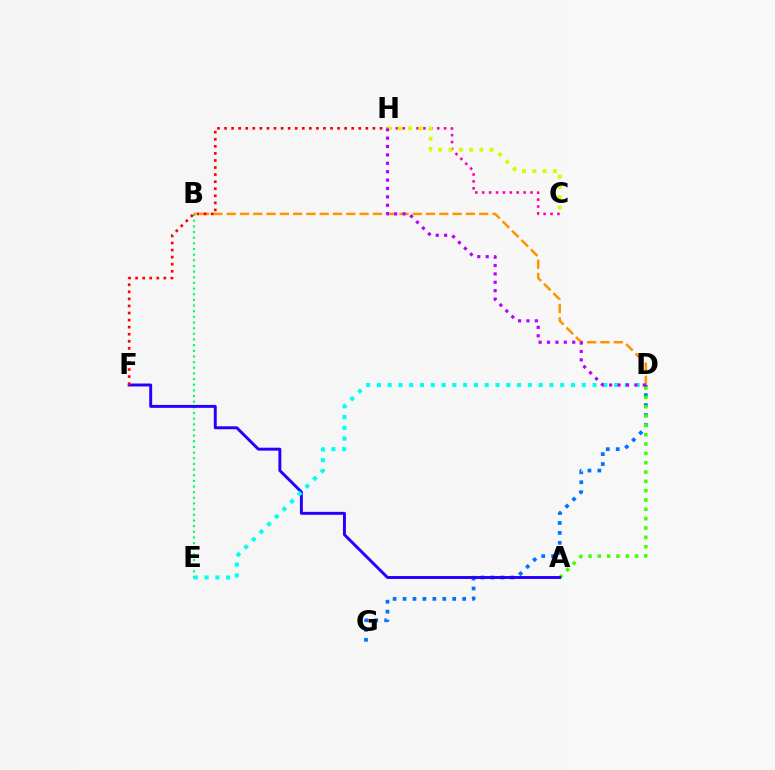{('C', 'H'): [{'color': '#ff00ac', 'line_style': 'dotted', 'thickness': 1.87}, {'color': '#d1ff00', 'line_style': 'dotted', 'thickness': 2.8}], ('D', 'G'): [{'color': '#0074ff', 'line_style': 'dotted', 'thickness': 2.7}], ('B', 'E'): [{'color': '#00ff5c', 'line_style': 'dotted', 'thickness': 1.54}], ('B', 'D'): [{'color': '#ff9400', 'line_style': 'dashed', 'thickness': 1.81}], ('A', 'D'): [{'color': '#3dff00', 'line_style': 'dotted', 'thickness': 2.53}], ('A', 'F'): [{'color': '#2500ff', 'line_style': 'solid', 'thickness': 2.11}], ('F', 'H'): [{'color': '#ff0000', 'line_style': 'dotted', 'thickness': 1.92}], ('D', 'E'): [{'color': '#00fff6', 'line_style': 'dotted', 'thickness': 2.93}], ('D', 'H'): [{'color': '#b900ff', 'line_style': 'dotted', 'thickness': 2.28}]}